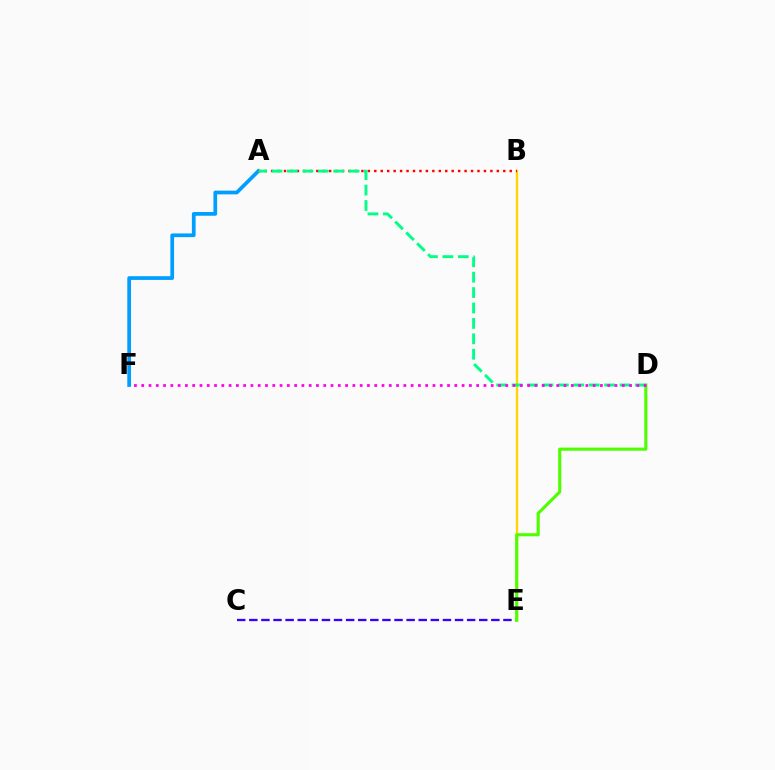{('B', 'E'): [{'color': '#ffd500', 'line_style': 'solid', 'thickness': 1.7}], ('A', 'F'): [{'color': '#009eff', 'line_style': 'solid', 'thickness': 2.68}], ('C', 'E'): [{'color': '#3700ff', 'line_style': 'dashed', 'thickness': 1.64}], ('D', 'E'): [{'color': '#4fff00', 'line_style': 'solid', 'thickness': 2.25}], ('A', 'B'): [{'color': '#ff0000', 'line_style': 'dotted', 'thickness': 1.75}], ('A', 'D'): [{'color': '#00ff86', 'line_style': 'dashed', 'thickness': 2.09}], ('D', 'F'): [{'color': '#ff00ed', 'line_style': 'dotted', 'thickness': 1.98}]}